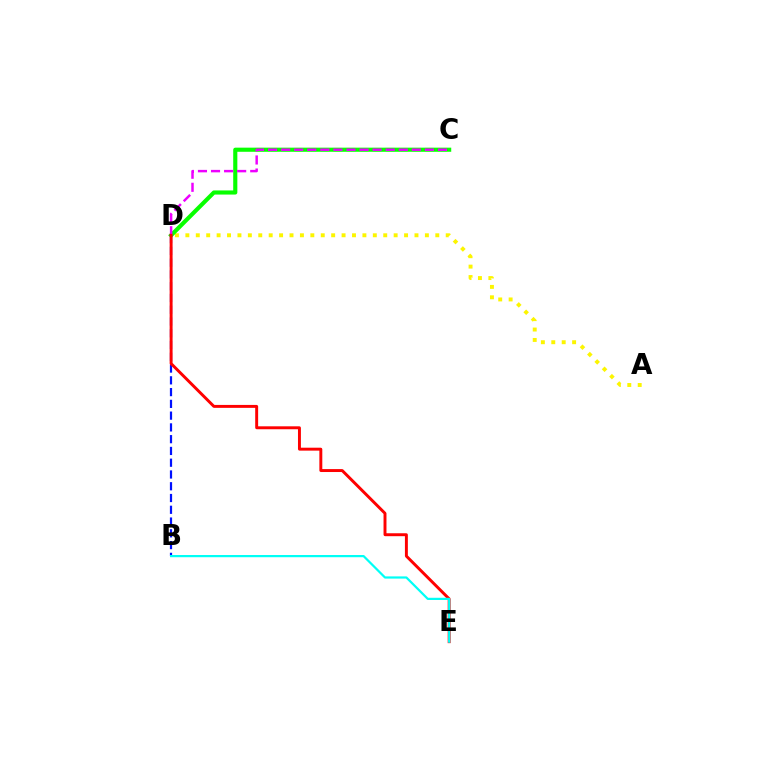{('A', 'D'): [{'color': '#fcf500', 'line_style': 'dotted', 'thickness': 2.83}], ('C', 'D'): [{'color': '#08ff00', 'line_style': 'solid', 'thickness': 2.97}, {'color': '#ee00ff', 'line_style': 'dashed', 'thickness': 1.78}], ('B', 'D'): [{'color': '#0010ff', 'line_style': 'dashed', 'thickness': 1.6}], ('D', 'E'): [{'color': '#ff0000', 'line_style': 'solid', 'thickness': 2.11}], ('B', 'E'): [{'color': '#00fff6', 'line_style': 'solid', 'thickness': 1.59}]}